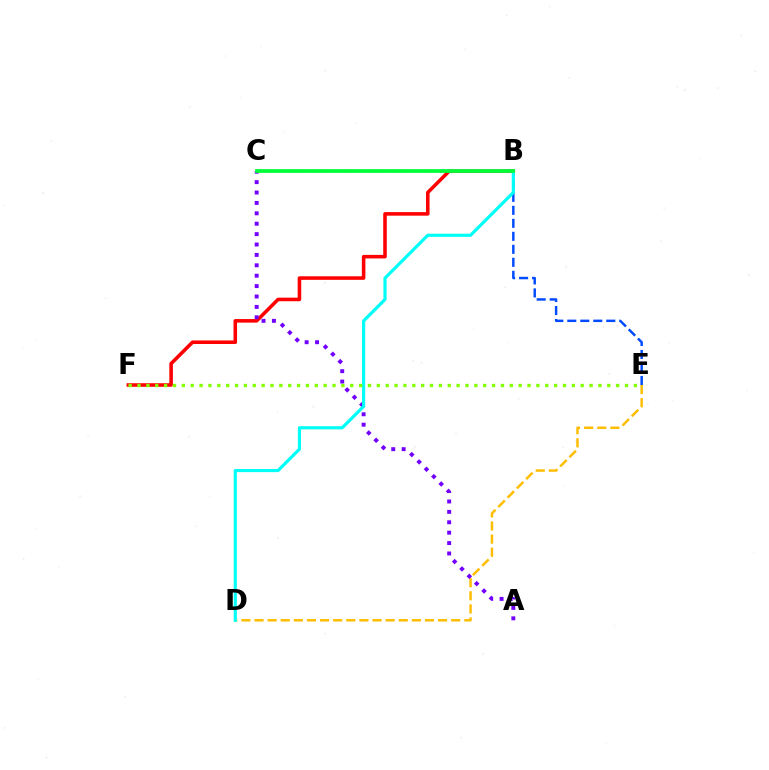{('B', 'F'): [{'color': '#ff0000', 'line_style': 'solid', 'thickness': 2.56}], ('D', 'E'): [{'color': '#ffbd00', 'line_style': 'dashed', 'thickness': 1.78}], ('B', 'E'): [{'color': '#004bff', 'line_style': 'dashed', 'thickness': 1.77}], ('A', 'C'): [{'color': '#7200ff', 'line_style': 'dotted', 'thickness': 2.82}], ('B', 'D'): [{'color': '#00fff6', 'line_style': 'solid', 'thickness': 2.27}], ('B', 'C'): [{'color': '#ff00cf', 'line_style': 'dashed', 'thickness': 1.56}, {'color': '#00ff39', 'line_style': 'solid', 'thickness': 2.71}], ('E', 'F'): [{'color': '#84ff00', 'line_style': 'dotted', 'thickness': 2.41}]}